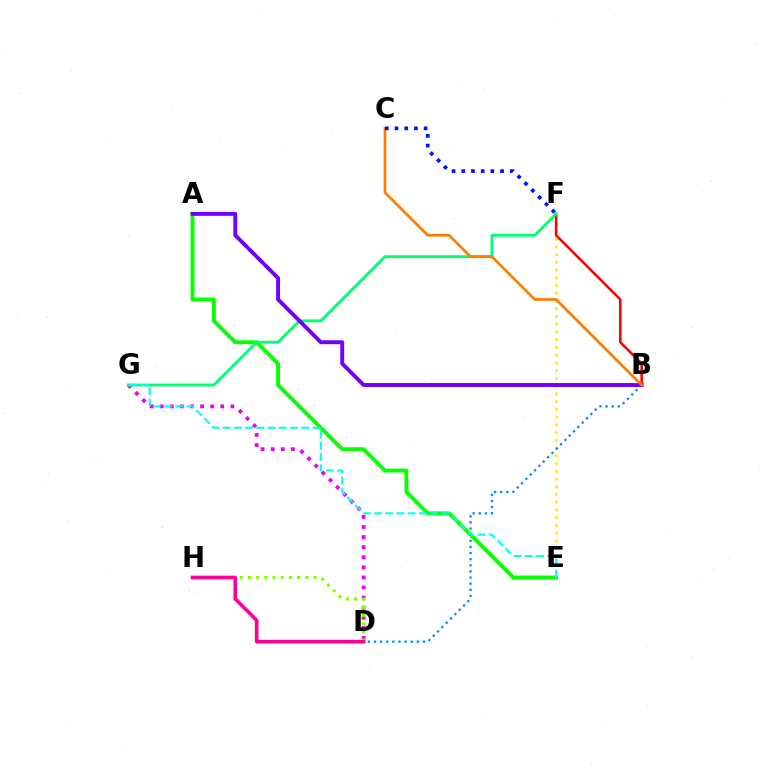{('E', 'F'): [{'color': '#fcf500', 'line_style': 'dotted', 'thickness': 2.1}], ('A', 'E'): [{'color': '#08ff00', 'line_style': 'solid', 'thickness': 2.78}], ('D', 'G'): [{'color': '#ee00ff', 'line_style': 'dotted', 'thickness': 2.74}], ('B', 'F'): [{'color': '#ff0000', 'line_style': 'solid', 'thickness': 1.84}], ('B', 'D'): [{'color': '#008cff', 'line_style': 'dotted', 'thickness': 1.66}], ('F', 'G'): [{'color': '#00ff74', 'line_style': 'solid', 'thickness': 2.08}], ('A', 'B'): [{'color': '#7200ff', 'line_style': 'solid', 'thickness': 2.81}], ('E', 'G'): [{'color': '#00fff6', 'line_style': 'dashed', 'thickness': 1.52}], ('B', 'C'): [{'color': '#ff7c00', 'line_style': 'solid', 'thickness': 1.95}], ('C', 'F'): [{'color': '#0010ff', 'line_style': 'dotted', 'thickness': 2.64}], ('D', 'H'): [{'color': '#84ff00', 'line_style': 'dotted', 'thickness': 2.23}, {'color': '#ff0094', 'line_style': 'solid', 'thickness': 2.62}]}